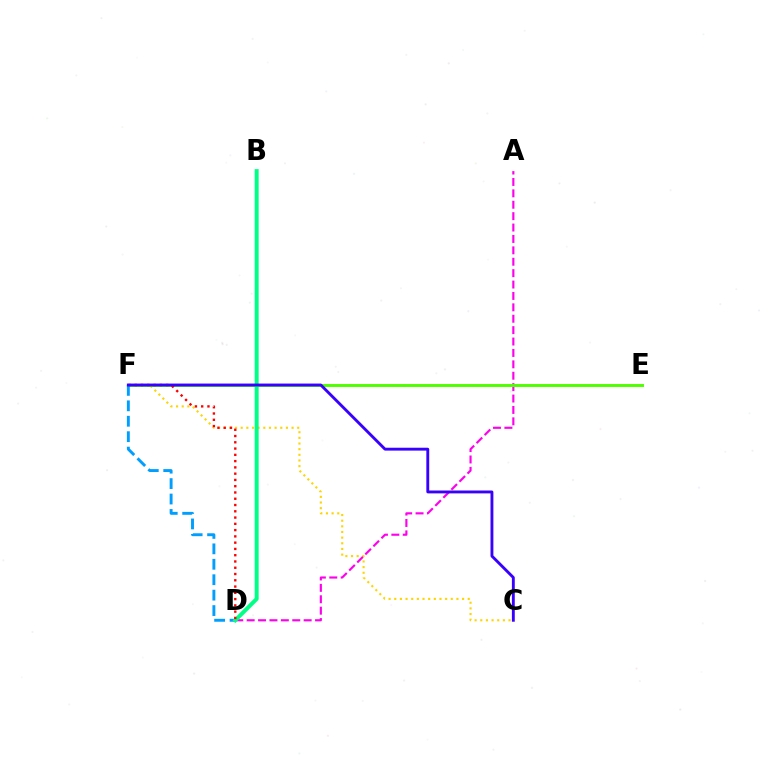{('C', 'F'): [{'color': '#ffd500', 'line_style': 'dotted', 'thickness': 1.54}, {'color': '#3700ff', 'line_style': 'solid', 'thickness': 2.06}], ('A', 'D'): [{'color': '#ff00ed', 'line_style': 'dashed', 'thickness': 1.55}], ('E', 'F'): [{'color': '#4fff00', 'line_style': 'solid', 'thickness': 2.12}], ('D', 'F'): [{'color': '#009eff', 'line_style': 'dashed', 'thickness': 2.1}, {'color': '#ff0000', 'line_style': 'dotted', 'thickness': 1.7}], ('B', 'D'): [{'color': '#00ff86', 'line_style': 'solid', 'thickness': 2.86}]}